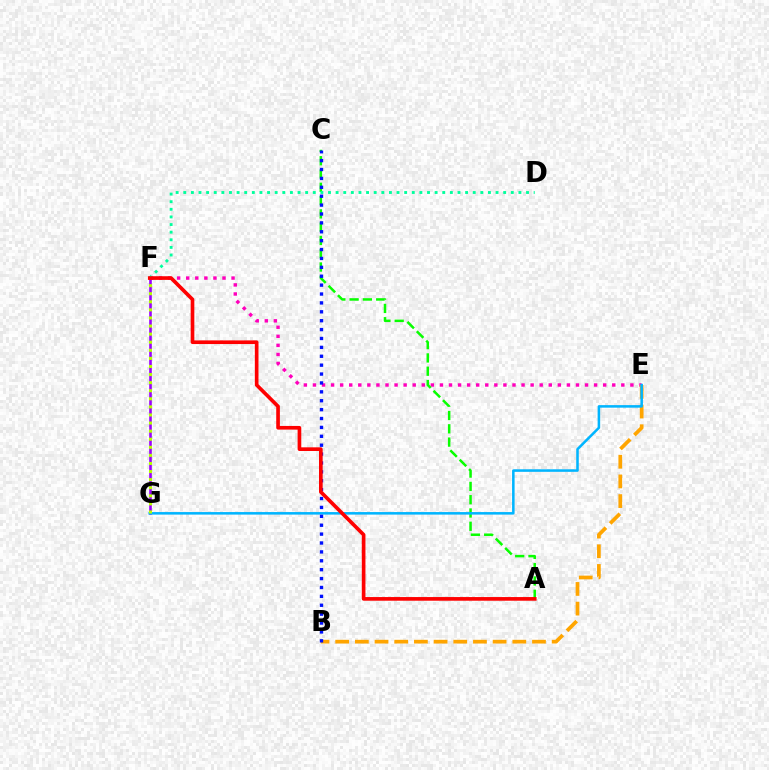{('F', 'G'): [{'color': '#9b00ff', 'line_style': 'solid', 'thickness': 1.89}, {'color': '#b3ff00', 'line_style': 'dotted', 'thickness': 2.2}], ('E', 'F'): [{'color': '#ff00bd', 'line_style': 'dotted', 'thickness': 2.46}], ('B', 'E'): [{'color': '#ffa500', 'line_style': 'dashed', 'thickness': 2.67}], ('A', 'C'): [{'color': '#08ff00', 'line_style': 'dashed', 'thickness': 1.81}], ('D', 'F'): [{'color': '#00ff9d', 'line_style': 'dotted', 'thickness': 2.07}], ('E', 'G'): [{'color': '#00b5ff', 'line_style': 'solid', 'thickness': 1.83}], ('B', 'C'): [{'color': '#0010ff', 'line_style': 'dotted', 'thickness': 2.42}], ('A', 'F'): [{'color': '#ff0000', 'line_style': 'solid', 'thickness': 2.64}]}